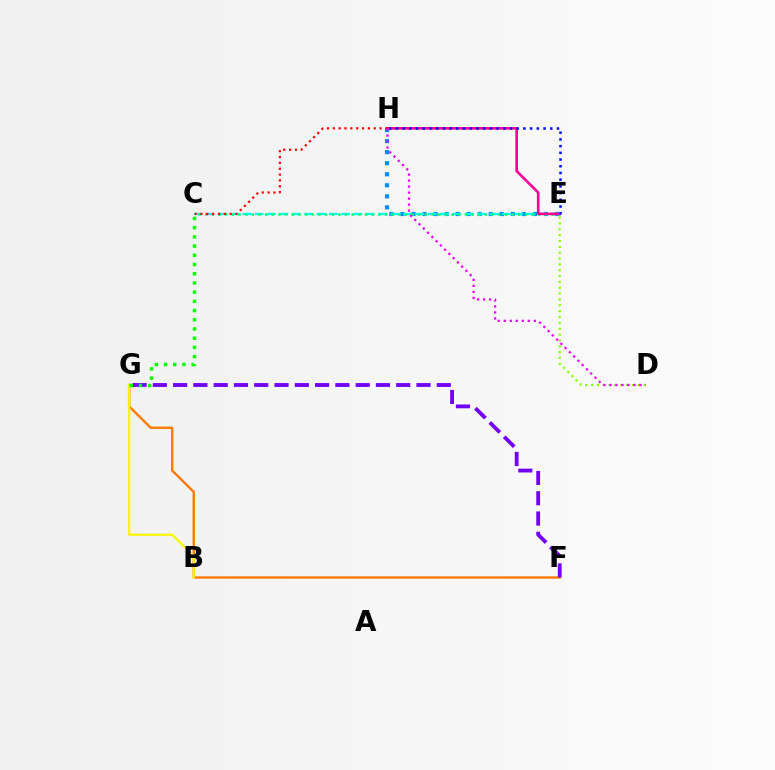{('F', 'G'): [{'color': '#ff7c00', 'line_style': 'solid', 'thickness': 1.74}, {'color': '#7200ff', 'line_style': 'dashed', 'thickness': 2.76}], ('D', 'E'): [{'color': '#84ff00', 'line_style': 'dotted', 'thickness': 1.59}], ('E', 'H'): [{'color': '#008cff', 'line_style': 'dotted', 'thickness': 3.0}, {'color': '#ff0094', 'line_style': 'solid', 'thickness': 1.9}, {'color': '#0010ff', 'line_style': 'dotted', 'thickness': 1.82}], ('B', 'G'): [{'color': '#fcf500', 'line_style': 'solid', 'thickness': 1.62}], ('C', 'E'): [{'color': '#00fff6', 'line_style': 'dashed', 'thickness': 1.68}, {'color': '#00ff74', 'line_style': 'dotted', 'thickness': 1.81}], ('C', 'G'): [{'color': '#08ff00', 'line_style': 'dotted', 'thickness': 2.5}], ('C', 'H'): [{'color': '#ff0000', 'line_style': 'dotted', 'thickness': 1.59}], ('D', 'H'): [{'color': '#ee00ff', 'line_style': 'dotted', 'thickness': 1.63}]}